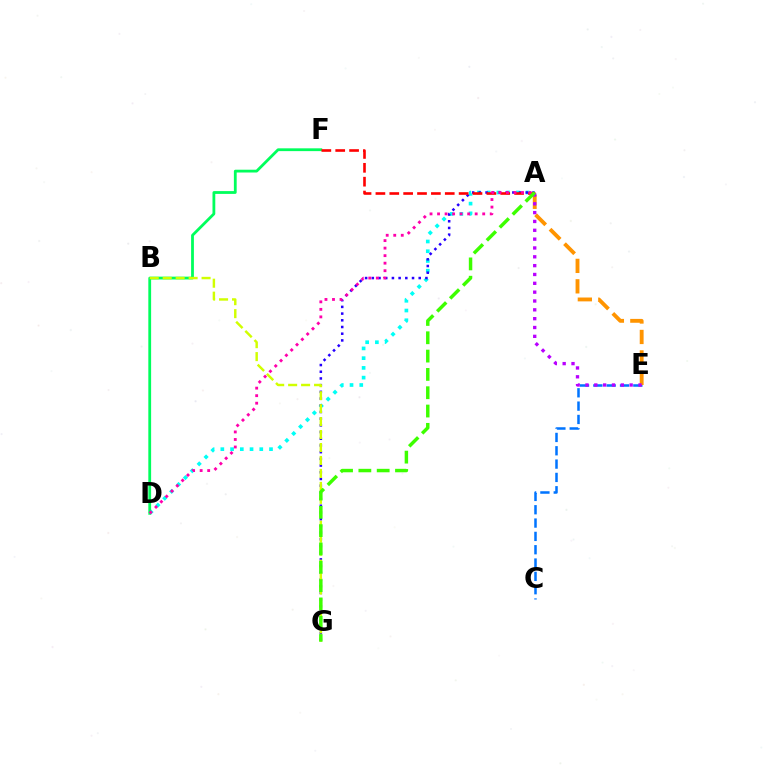{('A', 'D'): [{'color': '#00fff6', 'line_style': 'dotted', 'thickness': 2.65}, {'color': '#ff00ac', 'line_style': 'dotted', 'thickness': 2.04}], ('A', 'G'): [{'color': '#2500ff', 'line_style': 'dotted', 'thickness': 1.82}, {'color': '#3dff00', 'line_style': 'dashed', 'thickness': 2.49}], ('D', 'F'): [{'color': '#00ff5c', 'line_style': 'solid', 'thickness': 2.01}], ('C', 'E'): [{'color': '#0074ff', 'line_style': 'dashed', 'thickness': 1.81}], ('A', 'F'): [{'color': '#ff0000', 'line_style': 'dashed', 'thickness': 1.88}], ('B', 'G'): [{'color': '#d1ff00', 'line_style': 'dashed', 'thickness': 1.76}], ('A', 'E'): [{'color': '#ff9400', 'line_style': 'dashed', 'thickness': 2.78}, {'color': '#b900ff', 'line_style': 'dotted', 'thickness': 2.4}]}